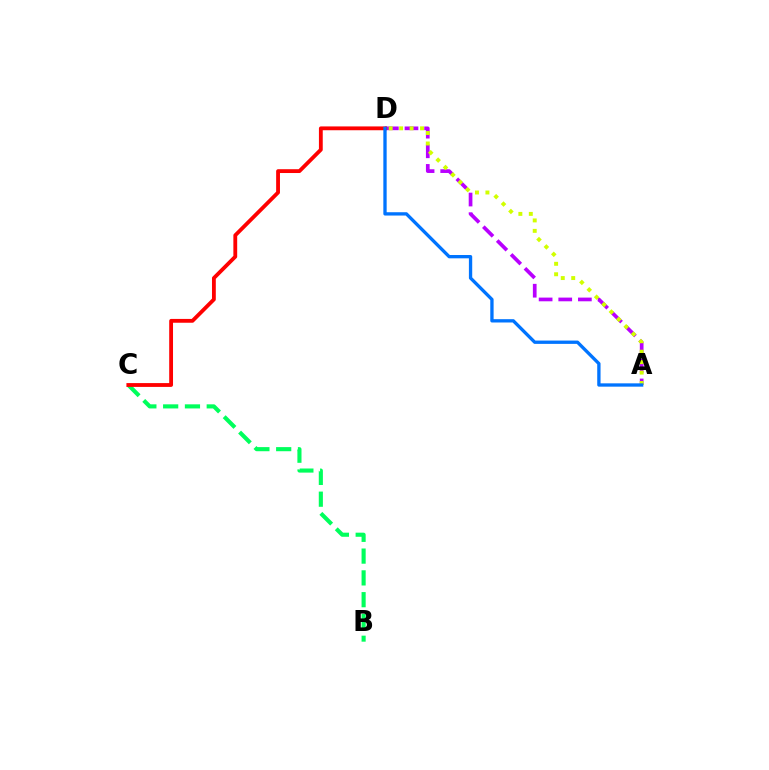{('A', 'D'): [{'color': '#b900ff', 'line_style': 'dashed', 'thickness': 2.67}, {'color': '#d1ff00', 'line_style': 'dotted', 'thickness': 2.84}, {'color': '#0074ff', 'line_style': 'solid', 'thickness': 2.39}], ('B', 'C'): [{'color': '#00ff5c', 'line_style': 'dashed', 'thickness': 2.96}], ('C', 'D'): [{'color': '#ff0000', 'line_style': 'solid', 'thickness': 2.75}]}